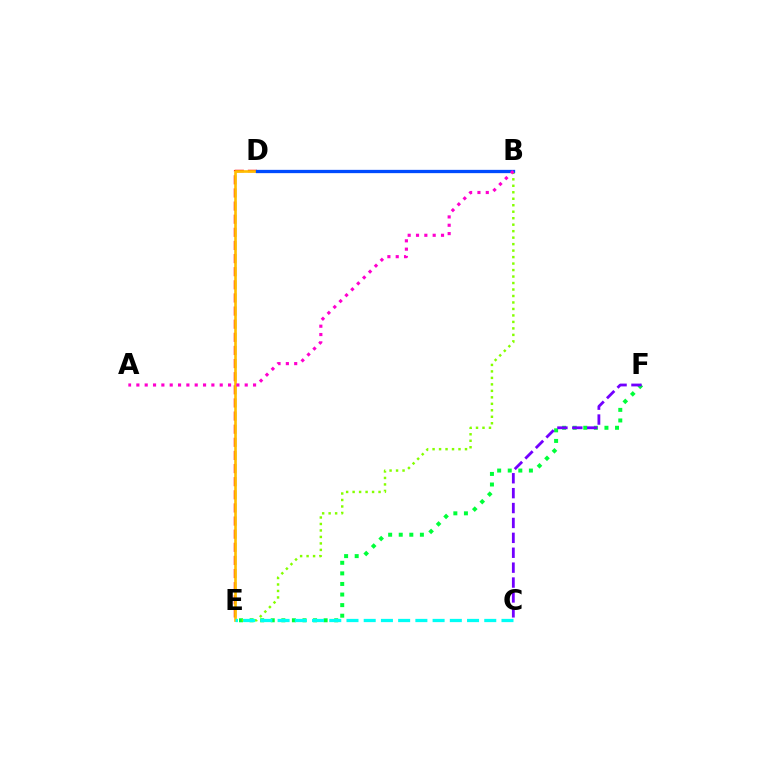{('E', 'F'): [{'color': '#00ff39', 'line_style': 'dotted', 'thickness': 2.87}], ('D', 'E'): [{'color': '#ff0000', 'line_style': 'dashed', 'thickness': 1.78}, {'color': '#ffbd00', 'line_style': 'solid', 'thickness': 1.91}], ('B', 'E'): [{'color': '#84ff00', 'line_style': 'dotted', 'thickness': 1.76}], ('B', 'D'): [{'color': '#004bff', 'line_style': 'solid', 'thickness': 2.37}], ('C', 'F'): [{'color': '#7200ff', 'line_style': 'dashed', 'thickness': 2.02}], ('A', 'B'): [{'color': '#ff00cf', 'line_style': 'dotted', 'thickness': 2.26}], ('C', 'E'): [{'color': '#00fff6', 'line_style': 'dashed', 'thickness': 2.34}]}